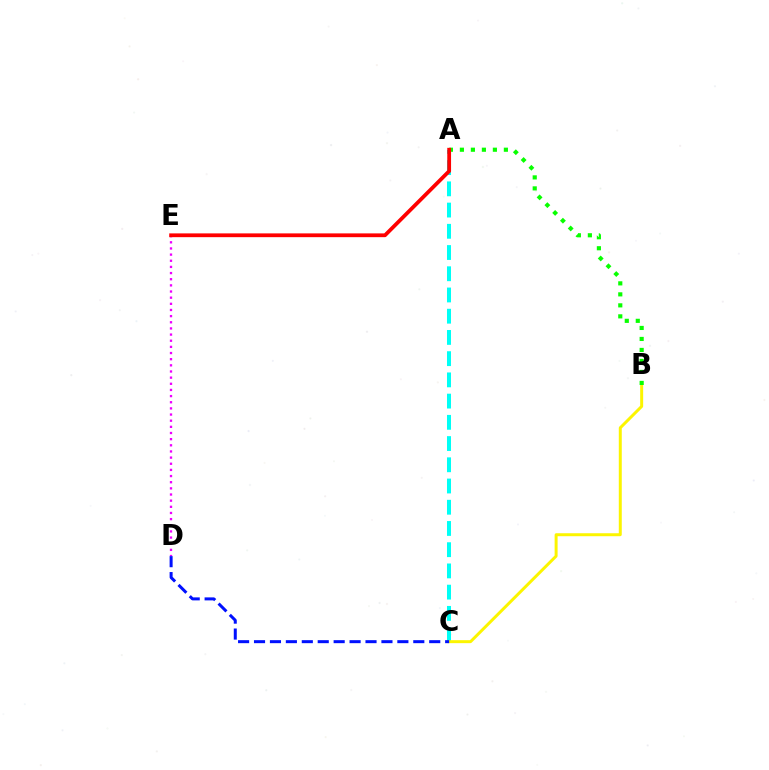{('A', 'C'): [{'color': '#00fff6', 'line_style': 'dashed', 'thickness': 2.88}], ('B', 'C'): [{'color': '#fcf500', 'line_style': 'solid', 'thickness': 2.14}], ('D', 'E'): [{'color': '#ee00ff', 'line_style': 'dotted', 'thickness': 1.67}], ('A', 'B'): [{'color': '#08ff00', 'line_style': 'dotted', 'thickness': 2.99}], ('C', 'D'): [{'color': '#0010ff', 'line_style': 'dashed', 'thickness': 2.16}], ('A', 'E'): [{'color': '#ff0000', 'line_style': 'solid', 'thickness': 2.72}]}